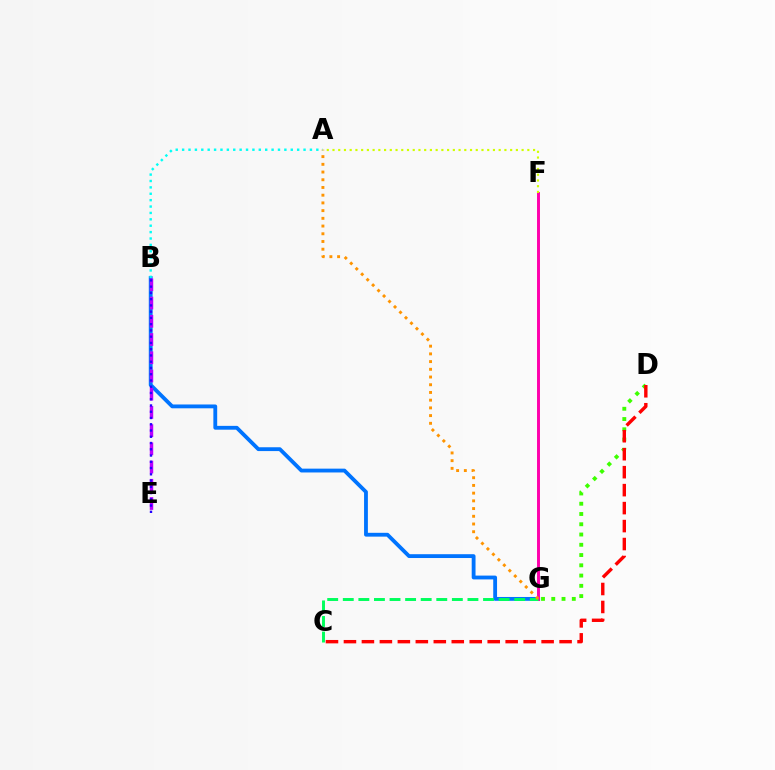{('D', 'G'): [{'color': '#3dff00', 'line_style': 'dotted', 'thickness': 2.79}], ('B', 'G'): [{'color': '#0074ff', 'line_style': 'solid', 'thickness': 2.75}], ('F', 'G'): [{'color': '#ff00ac', 'line_style': 'solid', 'thickness': 2.12}], ('C', 'D'): [{'color': '#ff0000', 'line_style': 'dashed', 'thickness': 2.44}], ('A', 'B'): [{'color': '#00fff6', 'line_style': 'dotted', 'thickness': 1.74}], ('B', 'E'): [{'color': '#b900ff', 'line_style': 'dashed', 'thickness': 2.48}, {'color': '#2500ff', 'line_style': 'dotted', 'thickness': 1.7}], ('C', 'G'): [{'color': '#00ff5c', 'line_style': 'dashed', 'thickness': 2.12}], ('A', 'G'): [{'color': '#ff9400', 'line_style': 'dotted', 'thickness': 2.1}], ('A', 'F'): [{'color': '#d1ff00', 'line_style': 'dotted', 'thickness': 1.56}]}